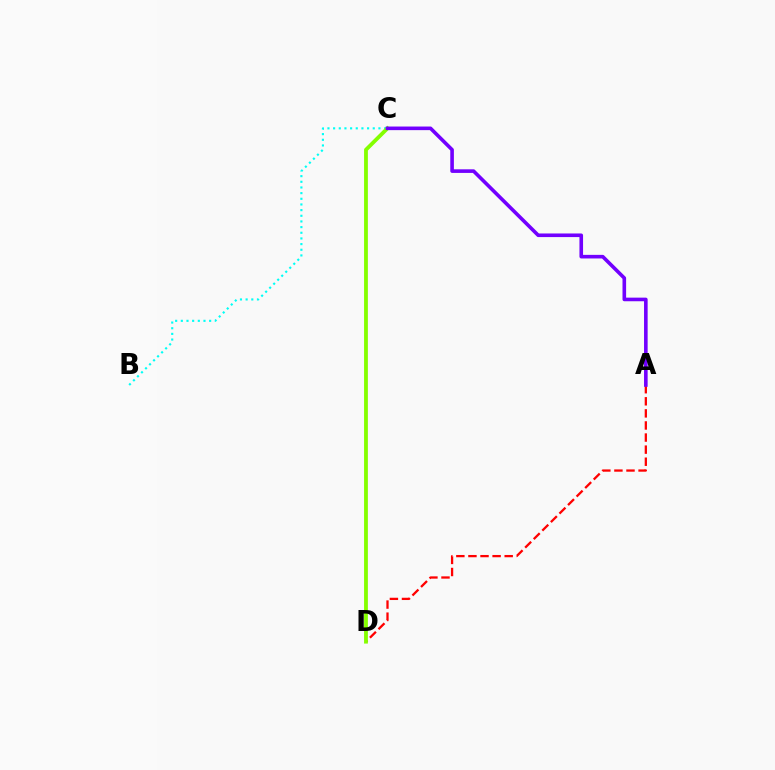{('B', 'C'): [{'color': '#00fff6', 'line_style': 'dotted', 'thickness': 1.54}], ('A', 'D'): [{'color': '#ff0000', 'line_style': 'dashed', 'thickness': 1.64}], ('C', 'D'): [{'color': '#84ff00', 'line_style': 'solid', 'thickness': 2.74}], ('A', 'C'): [{'color': '#7200ff', 'line_style': 'solid', 'thickness': 2.6}]}